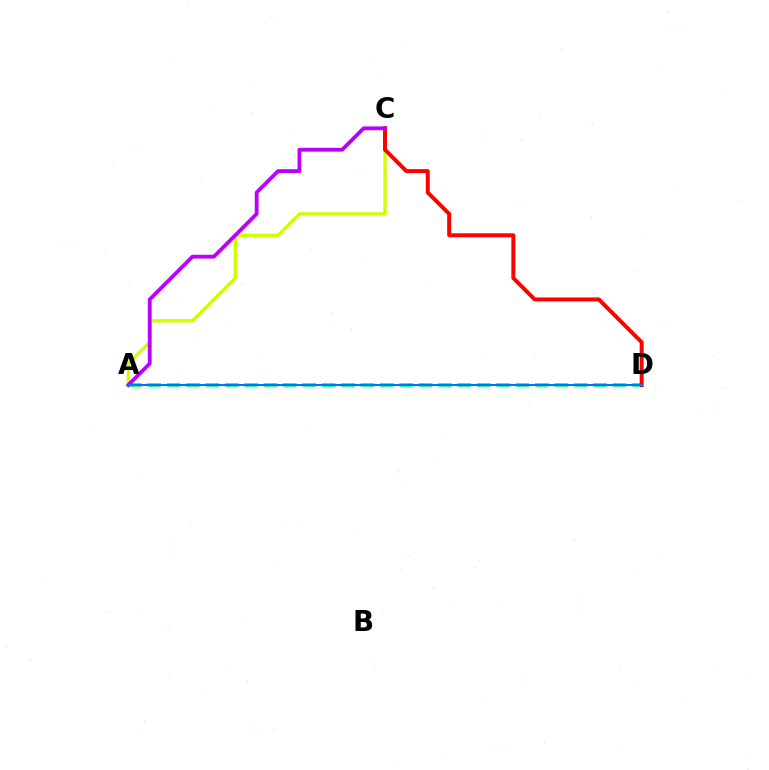{('A', 'D'): [{'color': '#00ff5c', 'line_style': 'dashed', 'thickness': 2.63}, {'color': '#0074ff', 'line_style': 'solid', 'thickness': 1.5}], ('A', 'C'): [{'color': '#d1ff00', 'line_style': 'solid', 'thickness': 2.44}, {'color': '#b900ff', 'line_style': 'solid', 'thickness': 2.75}], ('C', 'D'): [{'color': '#ff0000', 'line_style': 'solid', 'thickness': 2.86}]}